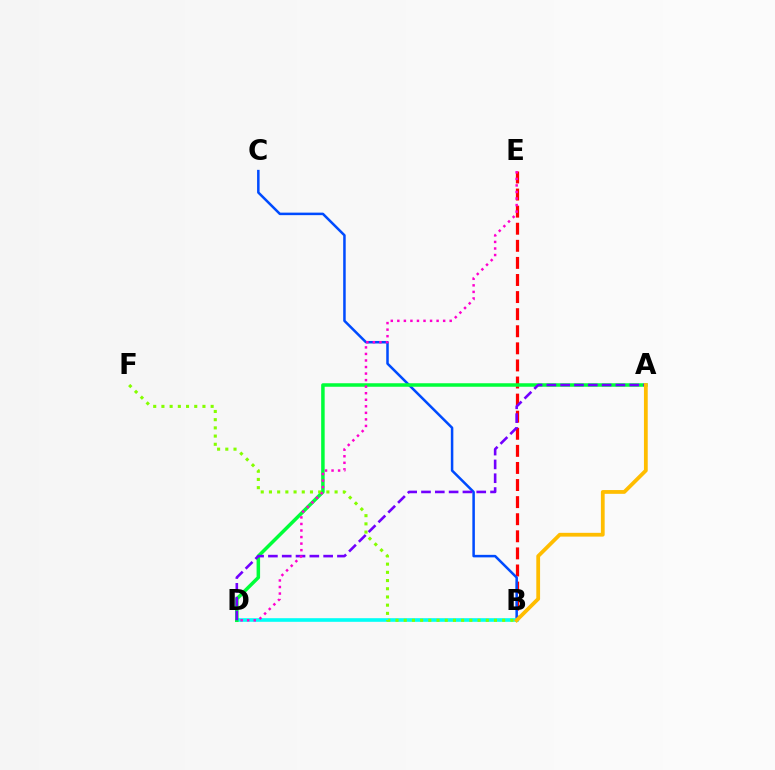{('B', 'E'): [{'color': '#ff0000', 'line_style': 'dashed', 'thickness': 2.32}], ('B', 'C'): [{'color': '#004bff', 'line_style': 'solid', 'thickness': 1.81}], ('B', 'D'): [{'color': '#00fff6', 'line_style': 'solid', 'thickness': 2.61}], ('A', 'D'): [{'color': '#00ff39', 'line_style': 'solid', 'thickness': 2.52}, {'color': '#7200ff', 'line_style': 'dashed', 'thickness': 1.88}], ('B', 'F'): [{'color': '#84ff00', 'line_style': 'dotted', 'thickness': 2.23}], ('A', 'B'): [{'color': '#ffbd00', 'line_style': 'solid', 'thickness': 2.72}], ('D', 'E'): [{'color': '#ff00cf', 'line_style': 'dotted', 'thickness': 1.78}]}